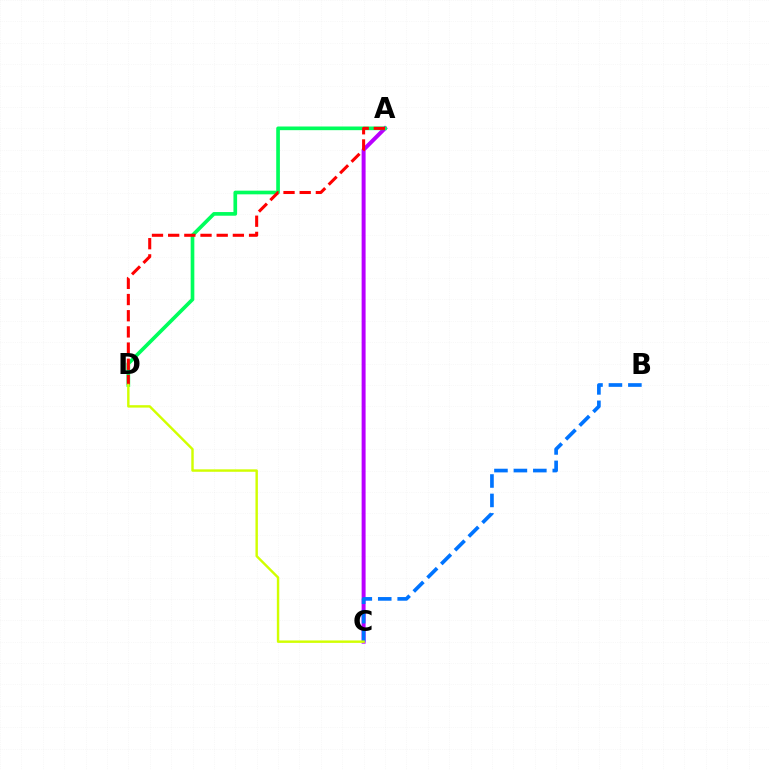{('A', 'C'): [{'color': '#b900ff', 'line_style': 'solid', 'thickness': 2.86}], ('B', 'C'): [{'color': '#0074ff', 'line_style': 'dashed', 'thickness': 2.64}], ('A', 'D'): [{'color': '#00ff5c', 'line_style': 'solid', 'thickness': 2.64}, {'color': '#ff0000', 'line_style': 'dashed', 'thickness': 2.2}], ('C', 'D'): [{'color': '#d1ff00', 'line_style': 'solid', 'thickness': 1.75}]}